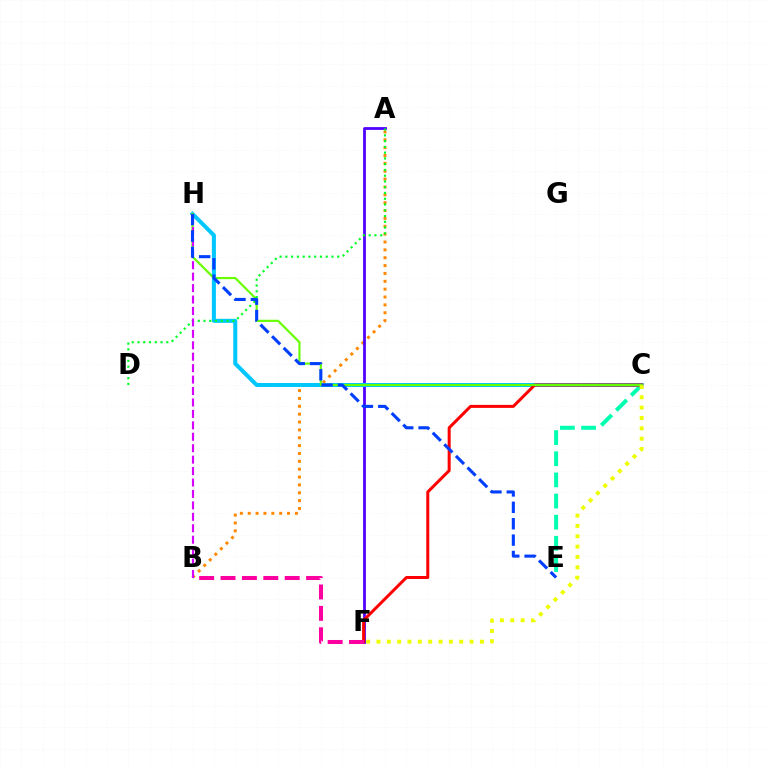{('A', 'B'): [{'color': '#ff8800', 'line_style': 'dotted', 'thickness': 2.14}], ('A', 'F'): [{'color': '#4f00ff', 'line_style': 'solid', 'thickness': 2.0}], ('C', 'H'): [{'color': '#00c7ff', 'line_style': 'solid', 'thickness': 2.9}, {'color': '#66ff00', 'line_style': 'solid', 'thickness': 1.56}], ('C', 'E'): [{'color': '#00ffaf', 'line_style': 'dashed', 'thickness': 2.87}], ('C', 'F'): [{'color': '#ff0000', 'line_style': 'solid', 'thickness': 2.17}, {'color': '#eeff00', 'line_style': 'dotted', 'thickness': 2.81}], ('A', 'D'): [{'color': '#00ff27', 'line_style': 'dotted', 'thickness': 1.57}], ('B', 'H'): [{'color': '#d600ff', 'line_style': 'dashed', 'thickness': 1.55}], ('B', 'F'): [{'color': '#ff00a0', 'line_style': 'dashed', 'thickness': 2.91}], ('E', 'H'): [{'color': '#003fff', 'line_style': 'dashed', 'thickness': 2.23}]}